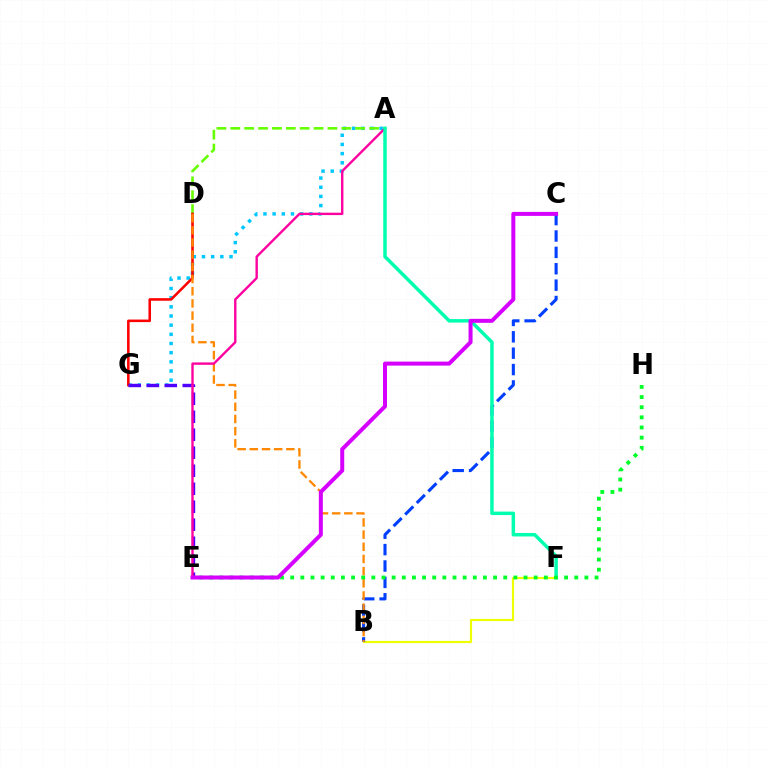{('A', 'G'): [{'color': '#00c7ff', 'line_style': 'dotted', 'thickness': 2.49}], ('B', 'F'): [{'color': '#eeff00', 'line_style': 'solid', 'thickness': 1.55}], ('A', 'D'): [{'color': '#66ff00', 'line_style': 'dashed', 'thickness': 1.88}], ('D', 'G'): [{'color': '#ff0000', 'line_style': 'solid', 'thickness': 1.84}], ('B', 'C'): [{'color': '#003fff', 'line_style': 'dashed', 'thickness': 2.23}], ('E', 'G'): [{'color': '#4f00ff', 'line_style': 'dashed', 'thickness': 2.44}], ('B', 'D'): [{'color': '#ff8800', 'line_style': 'dashed', 'thickness': 1.65}], ('A', 'E'): [{'color': '#ff00a0', 'line_style': 'solid', 'thickness': 1.71}], ('A', 'F'): [{'color': '#00ffaf', 'line_style': 'solid', 'thickness': 2.51}], ('E', 'H'): [{'color': '#00ff27', 'line_style': 'dotted', 'thickness': 2.76}], ('C', 'E'): [{'color': '#d600ff', 'line_style': 'solid', 'thickness': 2.88}]}